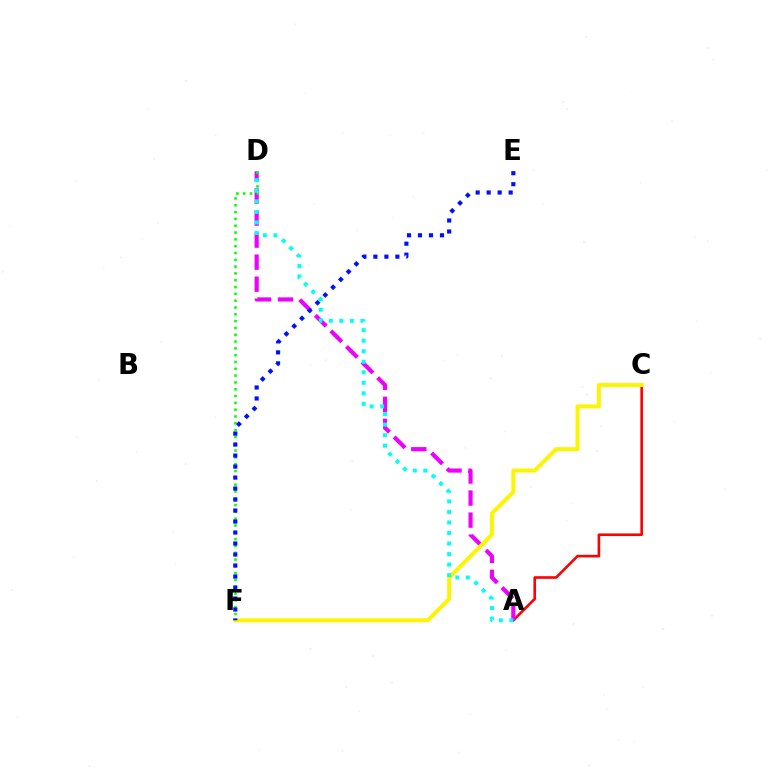{('A', 'C'): [{'color': '#ff0000', 'line_style': 'solid', 'thickness': 1.89}], ('A', 'D'): [{'color': '#ee00ff', 'line_style': 'dashed', 'thickness': 2.99}, {'color': '#00fff6', 'line_style': 'dotted', 'thickness': 2.86}], ('D', 'F'): [{'color': '#08ff00', 'line_style': 'dotted', 'thickness': 1.85}], ('C', 'F'): [{'color': '#fcf500', 'line_style': 'solid', 'thickness': 2.86}], ('E', 'F'): [{'color': '#0010ff', 'line_style': 'dotted', 'thickness': 2.99}]}